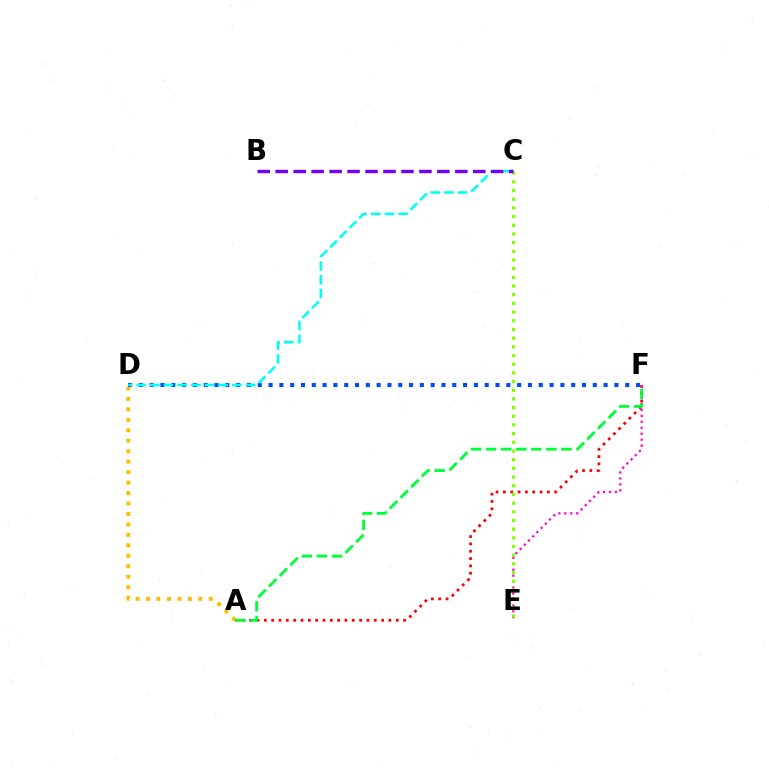{('A', 'D'): [{'color': '#ffbd00', 'line_style': 'dotted', 'thickness': 2.84}], ('A', 'F'): [{'color': '#ff0000', 'line_style': 'dotted', 'thickness': 1.99}, {'color': '#00ff39', 'line_style': 'dashed', 'thickness': 2.05}], ('E', 'F'): [{'color': '#ff00cf', 'line_style': 'dotted', 'thickness': 1.62}], ('D', 'F'): [{'color': '#004bff', 'line_style': 'dotted', 'thickness': 2.94}], ('C', 'D'): [{'color': '#00fff6', 'line_style': 'dashed', 'thickness': 1.86}], ('C', 'E'): [{'color': '#84ff00', 'line_style': 'dotted', 'thickness': 2.36}], ('B', 'C'): [{'color': '#7200ff', 'line_style': 'dashed', 'thickness': 2.44}]}